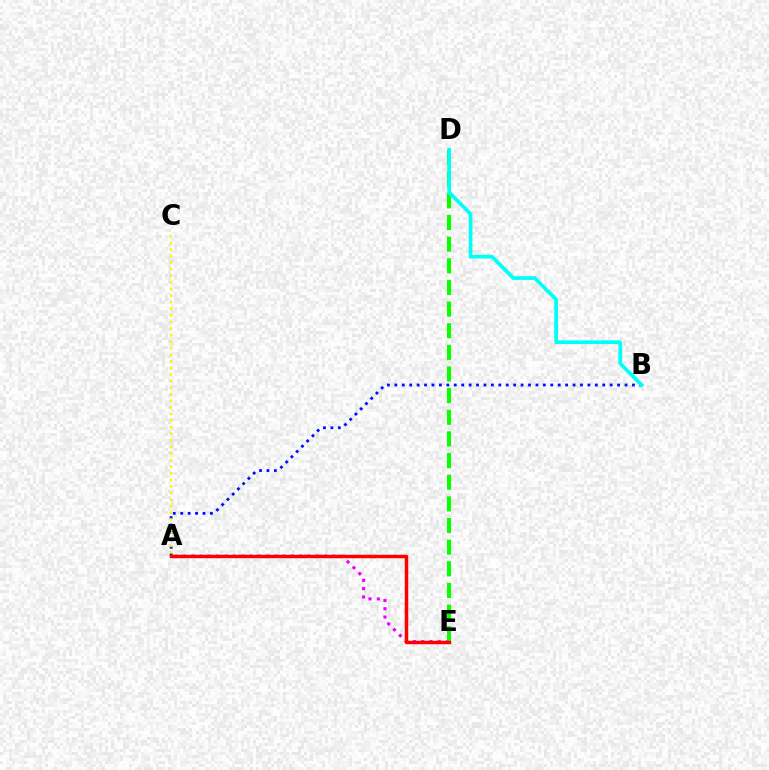{('A', 'E'): [{'color': '#ee00ff', 'line_style': 'dotted', 'thickness': 2.25}, {'color': '#ff0000', 'line_style': 'solid', 'thickness': 2.5}], ('D', 'E'): [{'color': '#08ff00', 'line_style': 'dashed', 'thickness': 2.94}], ('A', 'B'): [{'color': '#0010ff', 'line_style': 'dotted', 'thickness': 2.02}], ('A', 'C'): [{'color': '#fcf500', 'line_style': 'dotted', 'thickness': 1.79}], ('B', 'D'): [{'color': '#00fff6', 'line_style': 'solid', 'thickness': 2.67}]}